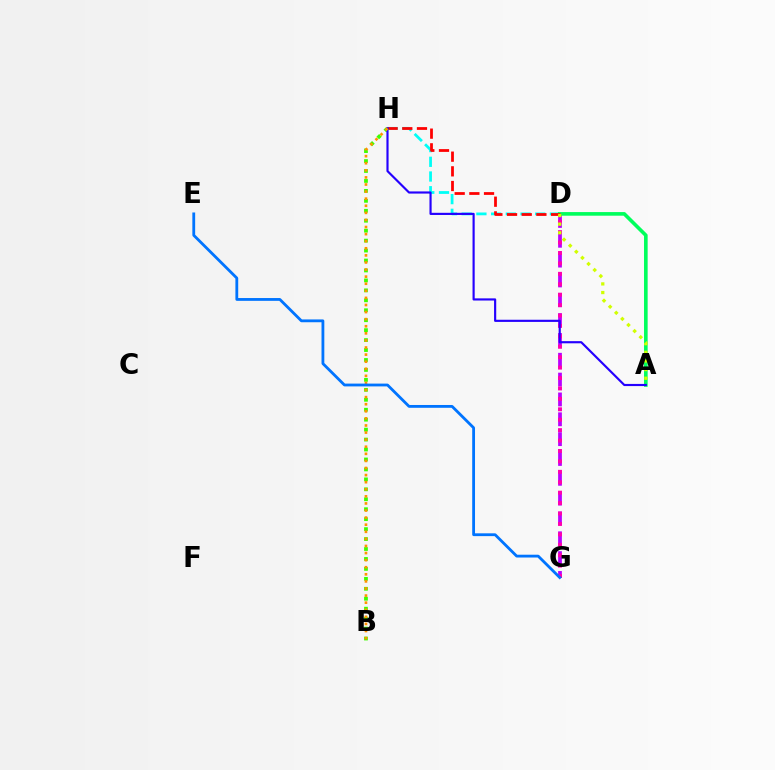{('D', 'H'): [{'color': '#00fff6', 'line_style': 'dashed', 'thickness': 2.0}, {'color': '#ff0000', 'line_style': 'dashed', 'thickness': 1.99}], ('D', 'G'): [{'color': '#b900ff', 'line_style': 'dashed', 'thickness': 2.69}, {'color': '#ff00ac', 'line_style': 'dotted', 'thickness': 2.83}], ('A', 'D'): [{'color': '#00ff5c', 'line_style': 'solid', 'thickness': 2.61}, {'color': '#d1ff00', 'line_style': 'dotted', 'thickness': 2.35}], ('B', 'H'): [{'color': '#3dff00', 'line_style': 'dotted', 'thickness': 2.7}, {'color': '#ff9400', 'line_style': 'dotted', 'thickness': 1.93}], ('A', 'H'): [{'color': '#2500ff', 'line_style': 'solid', 'thickness': 1.55}], ('E', 'G'): [{'color': '#0074ff', 'line_style': 'solid', 'thickness': 2.02}]}